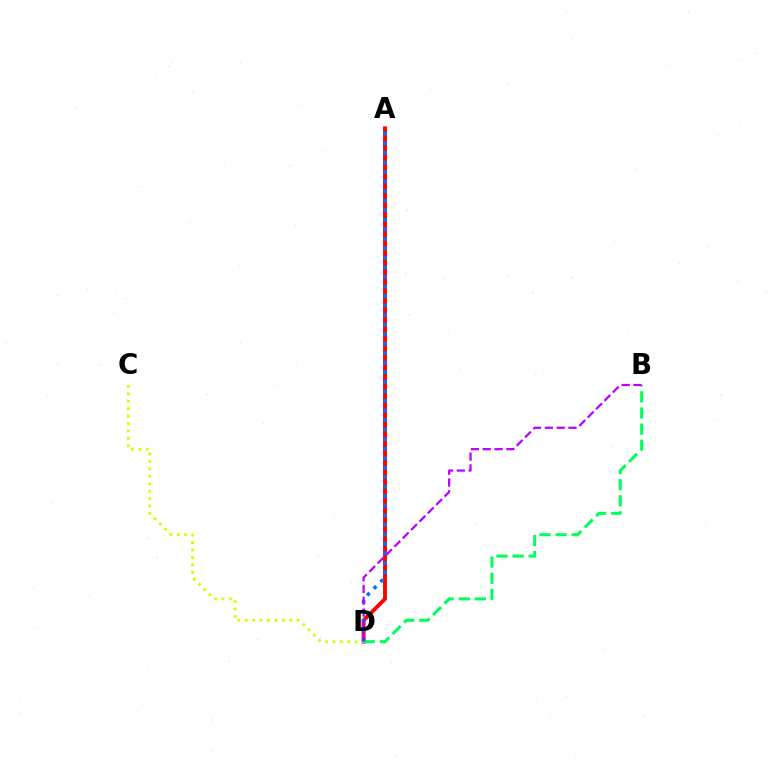{('A', 'D'): [{'color': '#ff0000', 'line_style': 'solid', 'thickness': 2.81}, {'color': '#0074ff', 'line_style': 'dotted', 'thickness': 2.59}], ('C', 'D'): [{'color': '#d1ff00', 'line_style': 'dotted', 'thickness': 2.02}], ('B', 'D'): [{'color': '#00ff5c', 'line_style': 'dashed', 'thickness': 2.19}, {'color': '#b900ff', 'line_style': 'dashed', 'thickness': 1.61}]}